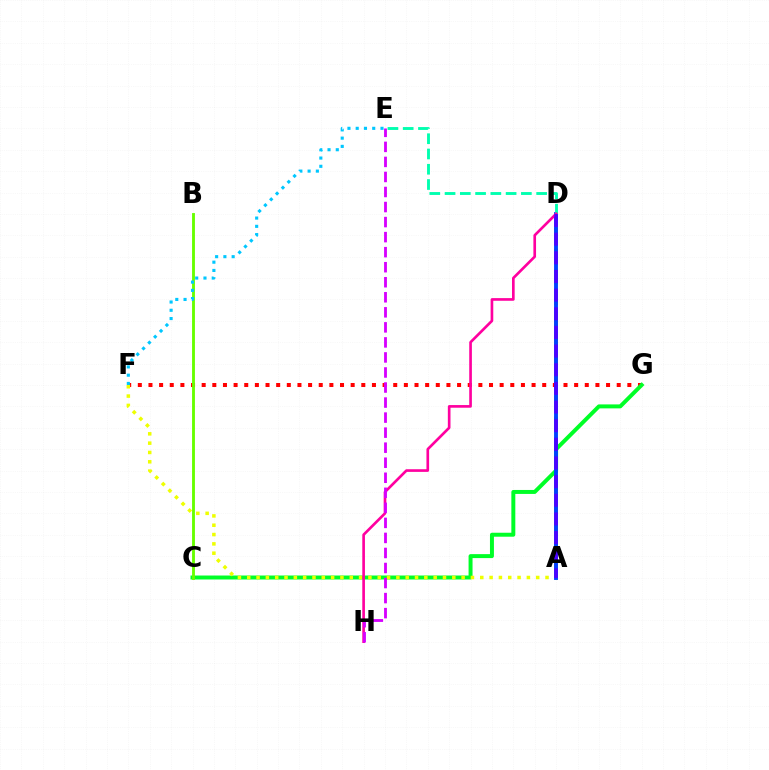{('A', 'D'): [{'color': '#ff8800', 'line_style': 'dashed', 'thickness': 2.85}, {'color': '#003fff', 'line_style': 'solid', 'thickness': 2.79}, {'color': '#4f00ff', 'line_style': 'dashed', 'thickness': 2.53}], ('F', 'G'): [{'color': '#ff0000', 'line_style': 'dotted', 'thickness': 2.89}], ('C', 'G'): [{'color': '#00ff27', 'line_style': 'solid', 'thickness': 2.86}], ('A', 'F'): [{'color': '#eeff00', 'line_style': 'dotted', 'thickness': 2.53}], ('B', 'C'): [{'color': '#66ff00', 'line_style': 'solid', 'thickness': 2.06}], ('D', 'E'): [{'color': '#00ffaf', 'line_style': 'dashed', 'thickness': 2.07}], ('D', 'H'): [{'color': '#ff00a0', 'line_style': 'solid', 'thickness': 1.92}], ('E', 'F'): [{'color': '#00c7ff', 'line_style': 'dotted', 'thickness': 2.24}], ('E', 'H'): [{'color': '#d600ff', 'line_style': 'dashed', 'thickness': 2.04}]}